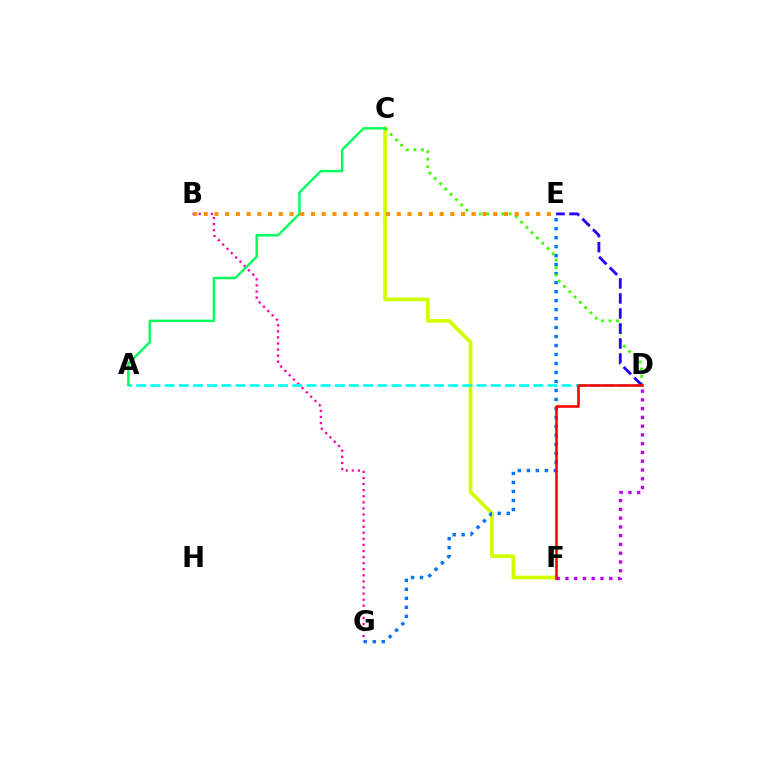{('C', 'F'): [{'color': '#d1ff00', 'line_style': 'solid', 'thickness': 2.66}], ('B', 'G'): [{'color': '#ff00ac', 'line_style': 'dotted', 'thickness': 1.65}], ('A', 'D'): [{'color': '#00fff6', 'line_style': 'dashed', 'thickness': 1.93}], ('E', 'G'): [{'color': '#0074ff', 'line_style': 'dotted', 'thickness': 2.44}], ('C', 'D'): [{'color': '#3dff00', 'line_style': 'dotted', 'thickness': 2.03}], ('D', 'F'): [{'color': '#b900ff', 'line_style': 'dotted', 'thickness': 2.38}, {'color': '#ff0000', 'line_style': 'solid', 'thickness': 1.87}], ('D', 'E'): [{'color': '#2500ff', 'line_style': 'dashed', 'thickness': 2.04}], ('A', 'C'): [{'color': '#00ff5c', 'line_style': 'solid', 'thickness': 1.75}], ('B', 'E'): [{'color': '#ff9400', 'line_style': 'dotted', 'thickness': 2.91}]}